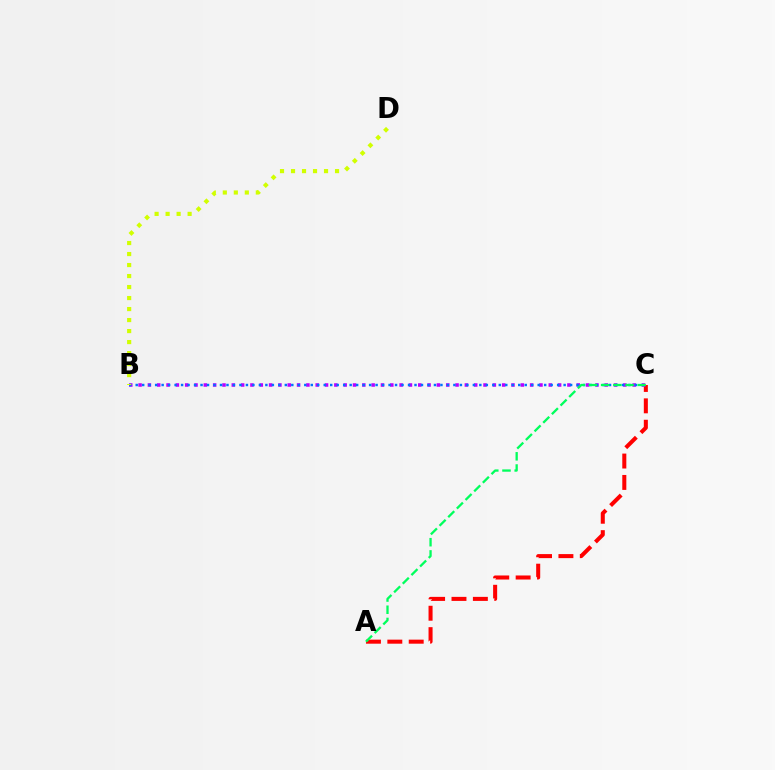{('A', 'C'): [{'color': '#ff0000', 'line_style': 'dashed', 'thickness': 2.91}, {'color': '#00ff5c', 'line_style': 'dashed', 'thickness': 1.66}], ('B', 'C'): [{'color': '#b900ff', 'line_style': 'dotted', 'thickness': 2.53}, {'color': '#0074ff', 'line_style': 'dotted', 'thickness': 1.76}], ('B', 'D'): [{'color': '#d1ff00', 'line_style': 'dotted', 'thickness': 2.99}]}